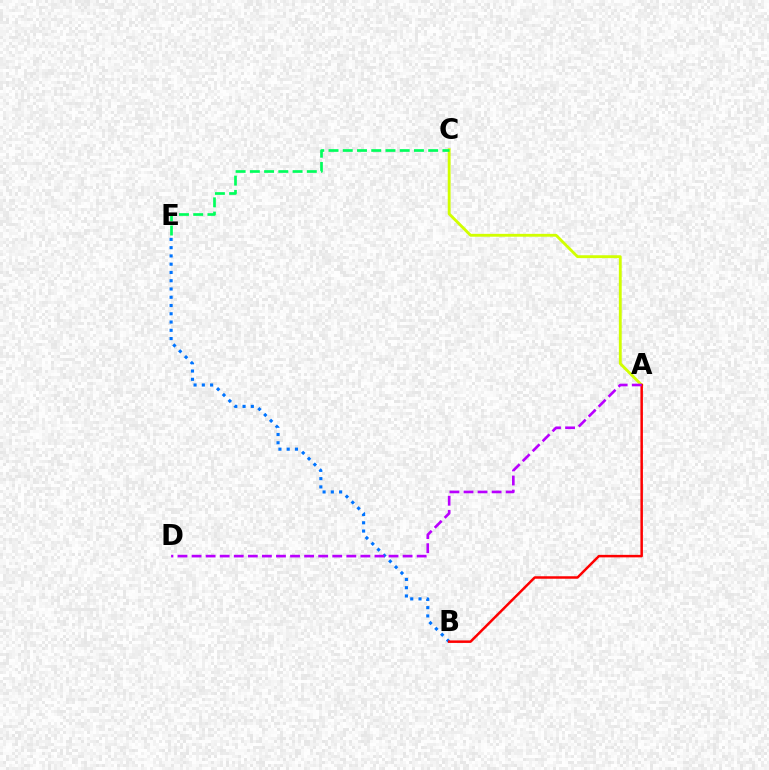{('B', 'E'): [{'color': '#0074ff', 'line_style': 'dotted', 'thickness': 2.25}], ('A', 'C'): [{'color': '#d1ff00', 'line_style': 'solid', 'thickness': 2.05}], ('A', 'B'): [{'color': '#ff0000', 'line_style': 'solid', 'thickness': 1.8}], ('C', 'E'): [{'color': '#00ff5c', 'line_style': 'dashed', 'thickness': 1.93}], ('A', 'D'): [{'color': '#b900ff', 'line_style': 'dashed', 'thickness': 1.91}]}